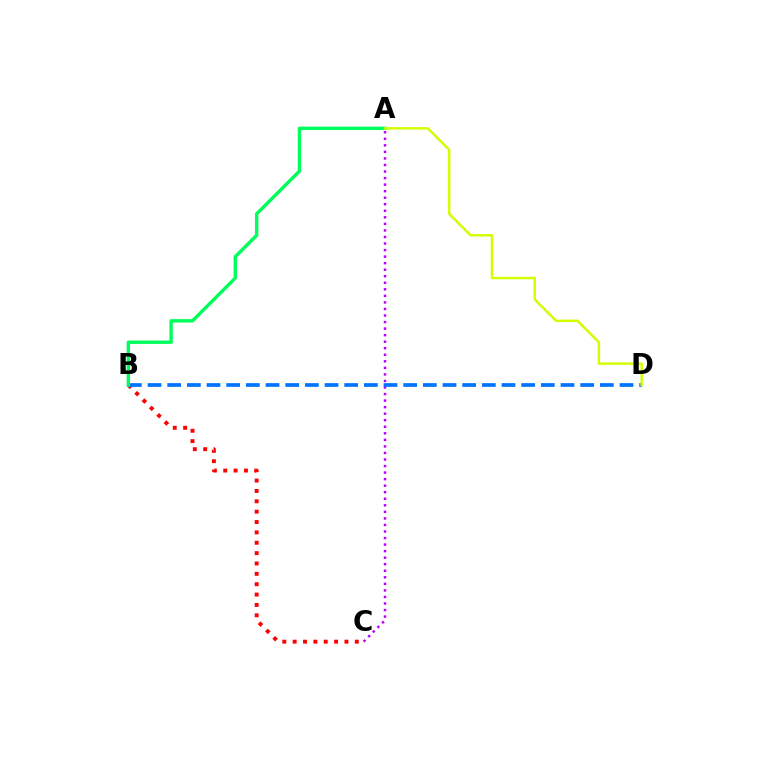{('A', 'C'): [{'color': '#b900ff', 'line_style': 'dotted', 'thickness': 1.78}], ('B', 'C'): [{'color': '#ff0000', 'line_style': 'dotted', 'thickness': 2.82}], ('B', 'D'): [{'color': '#0074ff', 'line_style': 'dashed', 'thickness': 2.67}], ('A', 'B'): [{'color': '#00ff5c', 'line_style': 'solid', 'thickness': 2.45}], ('A', 'D'): [{'color': '#d1ff00', 'line_style': 'solid', 'thickness': 1.76}]}